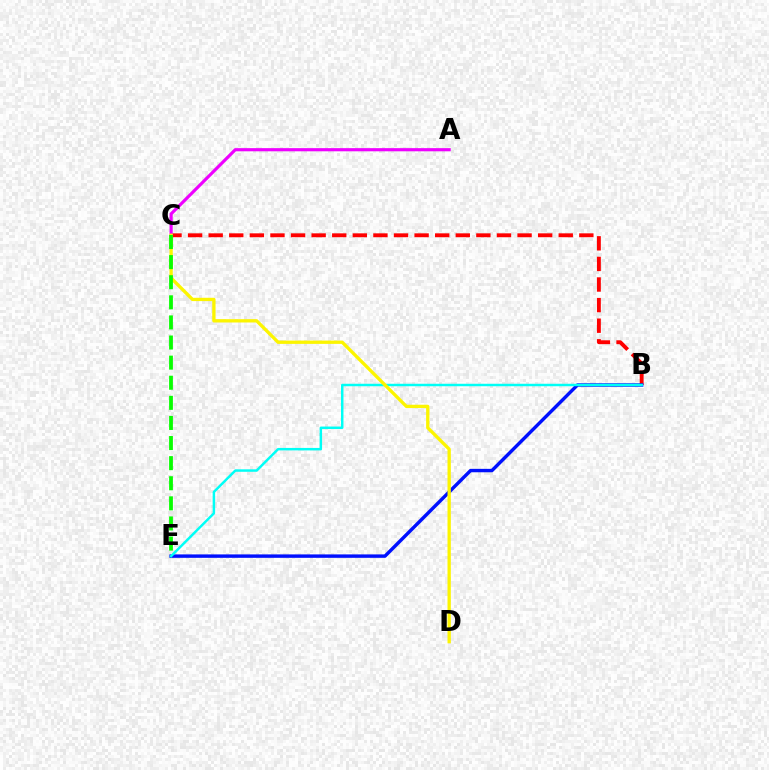{('B', 'C'): [{'color': '#ff0000', 'line_style': 'dashed', 'thickness': 2.8}], ('B', 'E'): [{'color': '#0010ff', 'line_style': 'solid', 'thickness': 2.46}, {'color': '#00fff6', 'line_style': 'solid', 'thickness': 1.78}], ('A', 'C'): [{'color': '#ee00ff', 'line_style': 'solid', 'thickness': 2.27}], ('C', 'D'): [{'color': '#fcf500', 'line_style': 'solid', 'thickness': 2.39}], ('C', 'E'): [{'color': '#08ff00', 'line_style': 'dashed', 'thickness': 2.73}]}